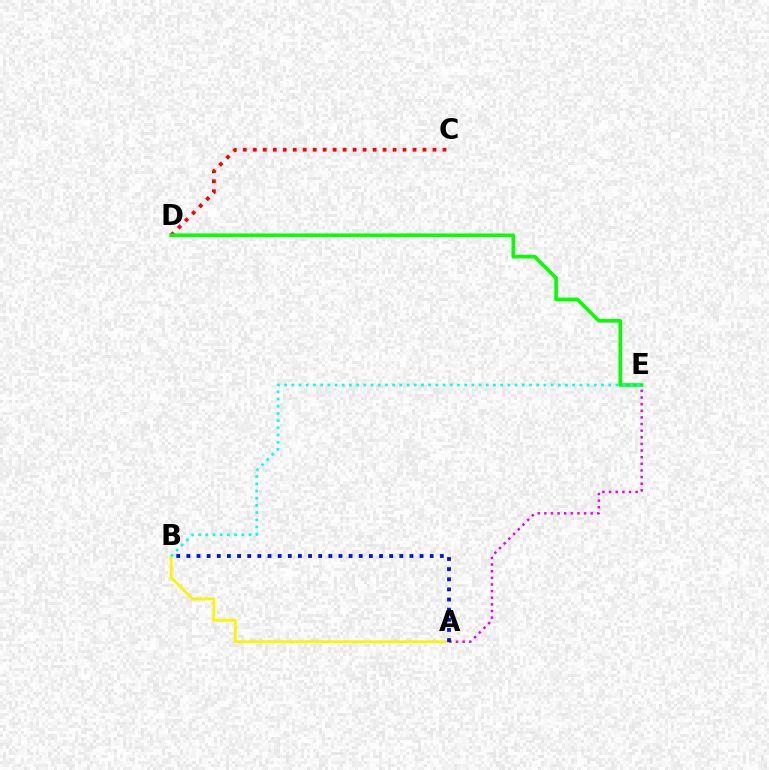{('A', 'B'): [{'color': '#fcf500', 'line_style': 'solid', 'thickness': 2.01}, {'color': '#0010ff', 'line_style': 'dotted', 'thickness': 2.75}], ('A', 'E'): [{'color': '#ee00ff', 'line_style': 'dotted', 'thickness': 1.8}], ('C', 'D'): [{'color': '#ff0000', 'line_style': 'dotted', 'thickness': 2.71}], ('D', 'E'): [{'color': '#08ff00', 'line_style': 'solid', 'thickness': 2.63}], ('B', 'E'): [{'color': '#00fff6', 'line_style': 'dotted', 'thickness': 1.96}]}